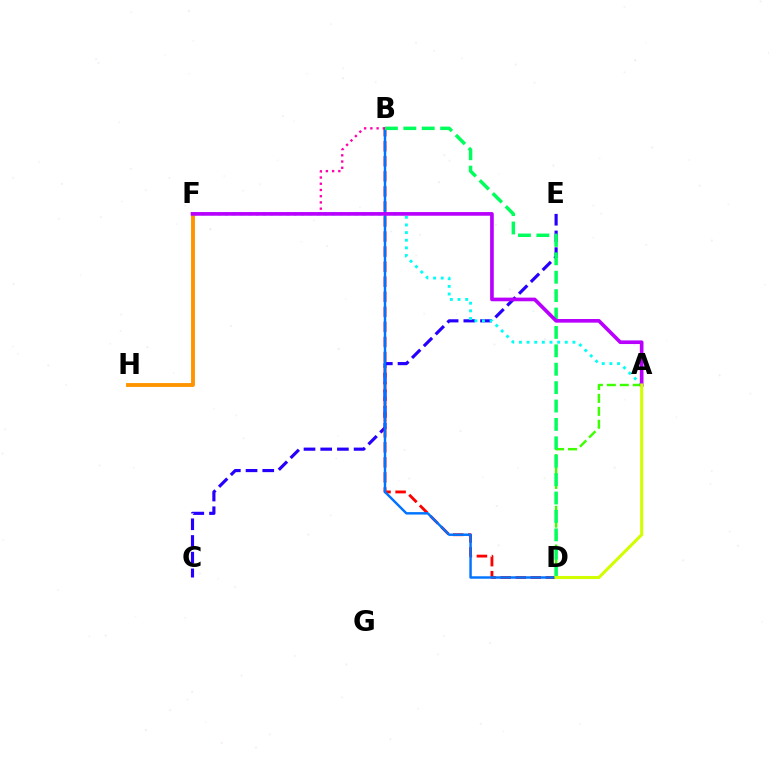{('C', 'E'): [{'color': '#2500ff', 'line_style': 'dashed', 'thickness': 2.27}], ('B', 'D'): [{'color': '#ff0000', 'line_style': 'dashed', 'thickness': 2.05}, {'color': '#0074ff', 'line_style': 'solid', 'thickness': 1.76}, {'color': '#00ff5c', 'line_style': 'dashed', 'thickness': 2.5}], ('A', 'F'): [{'color': '#00fff6', 'line_style': 'dotted', 'thickness': 2.08}, {'color': '#b900ff', 'line_style': 'solid', 'thickness': 2.63}], ('F', 'H'): [{'color': '#ff9400', 'line_style': 'solid', 'thickness': 2.78}], ('A', 'D'): [{'color': '#3dff00', 'line_style': 'dashed', 'thickness': 1.75}, {'color': '#d1ff00', 'line_style': 'solid', 'thickness': 2.2}], ('B', 'F'): [{'color': '#ff00ac', 'line_style': 'dotted', 'thickness': 1.69}]}